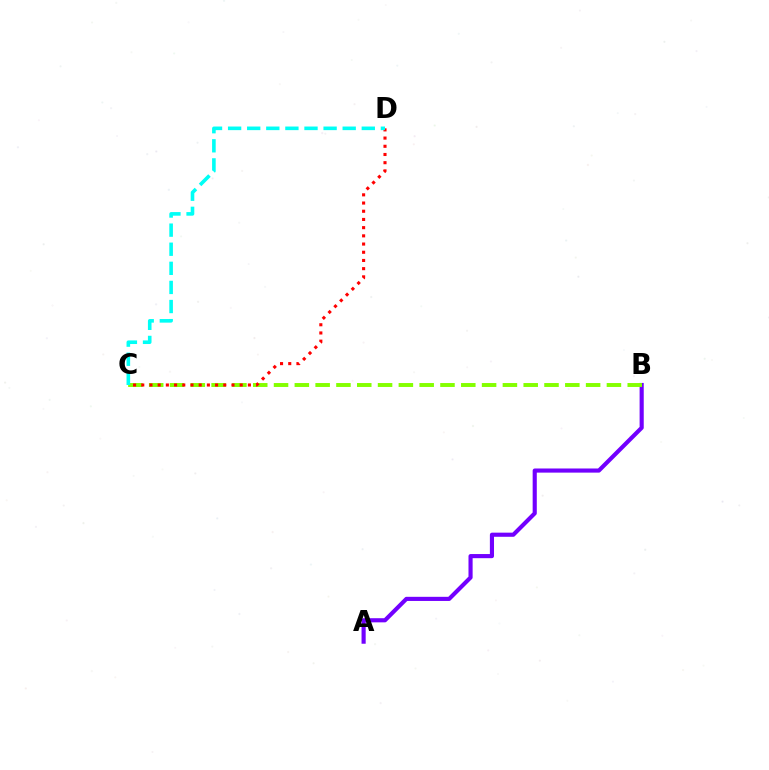{('A', 'B'): [{'color': '#7200ff', 'line_style': 'solid', 'thickness': 2.98}], ('B', 'C'): [{'color': '#84ff00', 'line_style': 'dashed', 'thickness': 2.83}], ('C', 'D'): [{'color': '#ff0000', 'line_style': 'dotted', 'thickness': 2.23}, {'color': '#00fff6', 'line_style': 'dashed', 'thickness': 2.59}]}